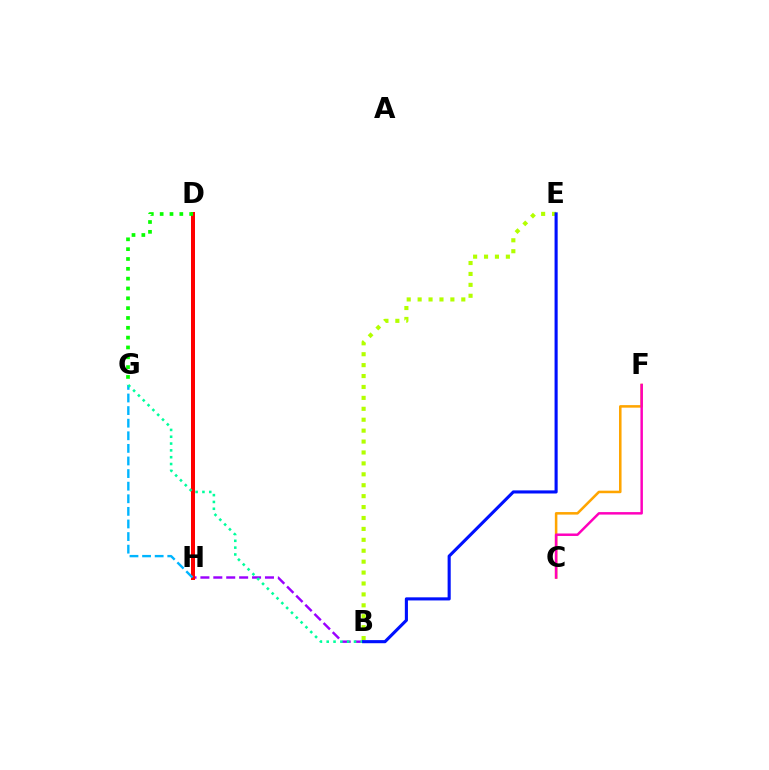{('C', 'F'): [{'color': '#ffa500', 'line_style': 'solid', 'thickness': 1.83}, {'color': '#ff00bd', 'line_style': 'solid', 'thickness': 1.78}], ('B', 'E'): [{'color': '#b3ff00', 'line_style': 'dotted', 'thickness': 2.97}, {'color': '#0010ff', 'line_style': 'solid', 'thickness': 2.23}], ('B', 'H'): [{'color': '#9b00ff', 'line_style': 'dashed', 'thickness': 1.75}], ('D', 'H'): [{'color': '#ff0000', 'line_style': 'solid', 'thickness': 2.88}], ('G', 'H'): [{'color': '#00b5ff', 'line_style': 'dashed', 'thickness': 1.71}], ('B', 'G'): [{'color': '#00ff9d', 'line_style': 'dotted', 'thickness': 1.85}], ('D', 'G'): [{'color': '#08ff00', 'line_style': 'dotted', 'thickness': 2.67}]}